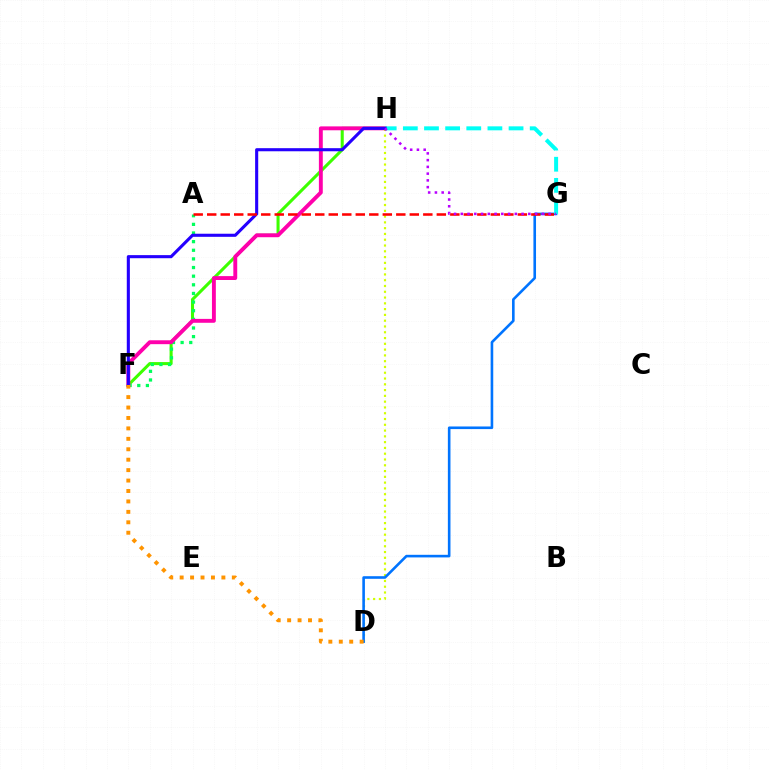{('D', 'H'): [{'color': '#d1ff00', 'line_style': 'dotted', 'thickness': 1.57}], ('F', 'H'): [{'color': '#3dff00', 'line_style': 'solid', 'thickness': 2.2}, {'color': '#ff00ac', 'line_style': 'solid', 'thickness': 2.8}, {'color': '#2500ff', 'line_style': 'solid', 'thickness': 2.23}], ('A', 'F'): [{'color': '#00ff5c', 'line_style': 'dotted', 'thickness': 2.35}], ('D', 'G'): [{'color': '#0074ff', 'line_style': 'solid', 'thickness': 1.88}], ('G', 'H'): [{'color': '#00fff6', 'line_style': 'dashed', 'thickness': 2.87}, {'color': '#b900ff', 'line_style': 'dotted', 'thickness': 1.83}], ('A', 'G'): [{'color': '#ff0000', 'line_style': 'dashed', 'thickness': 1.83}], ('D', 'F'): [{'color': '#ff9400', 'line_style': 'dotted', 'thickness': 2.83}]}